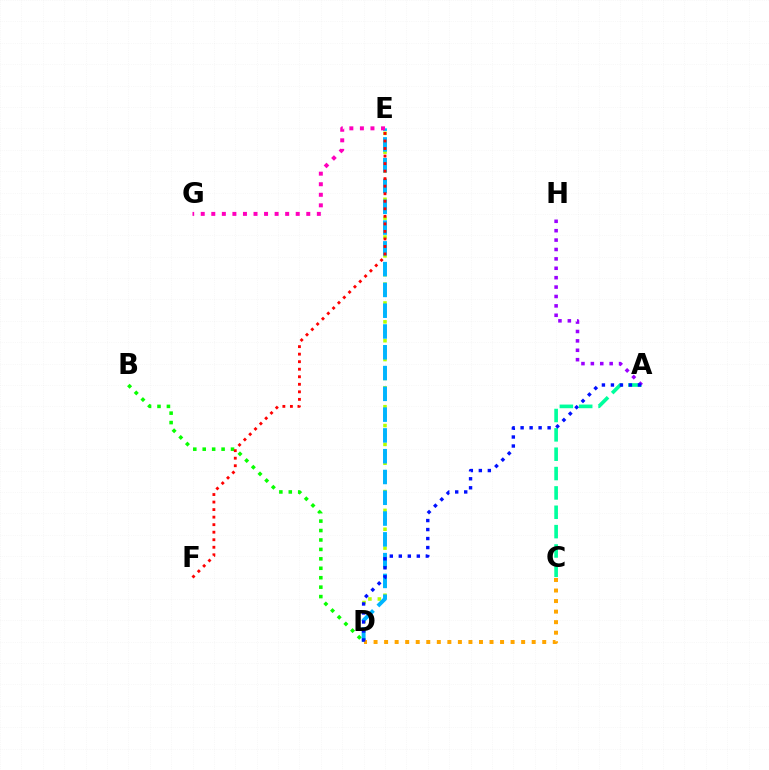{('D', 'E'): [{'color': '#b3ff00', 'line_style': 'dotted', 'thickness': 2.56}, {'color': '#00b5ff', 'line_style': 'dashed', 'thickness': 2.82}], ('A', 'C'): [{'color': '#00ff9d', 'line_style': 'dashed', 'thickness': 2.63}], ('B', 'D'): [{'color': '#08ff00', 'line_style': 'dotted', 'thickness': 2.56}], ('A', 'H'): [{'color': '#9b00ff', 'line_style': 'dotted', 'thickness': 2.55}], ('E', 'F'): [{'color': '#ff0000', 'line_style': 'dotted', 'thickness': 2.05}], ('C', 'D'): [{'color': '#ffa500', 'line_style': 'dotted', 'thickness': 2.86}], ('E', 'G'): [{'color': '#ff00bd', 'line_style': 'dotted', 'thickness': 2.87}], ('A', 'D'): [{'color': '#0010ff', 'line_style': 'dotted', 'thickness': 2.45}]}